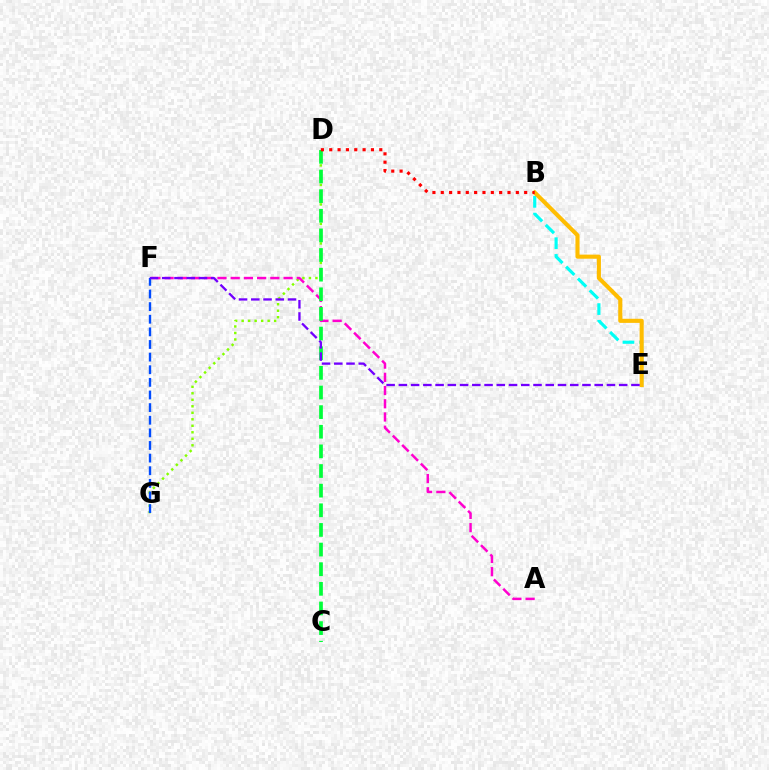{('D', 'G'): [{'color': '#84ff00', 'line_style': 'dotted', 'thickness': 1.77}], ('A', 'F'): [{'color': '#ff00cf', 'line_style': 'dashed', 'thickness': 1.8}], ('C', 'D'): [{'color': '#00ff39', 'line_style': 'dashed', 'thickness': 2.67}], ('F', 'G'): [{'color': '#004bff', 'line_style': 'dashed', 'thickness': 1.71}], ('B', 'E'): [{'color': '#00fff6', 'line_style': 'dashed', 'thickness': 2.27}, {'color': '#ffbd00', 'line_style': 'solid', 'thickness': 2.95}], ('E', 'F'): [{'color': '#7200ff', 'line_style': 'dashed', 'thickness': 1.66}], ('B', 'D'): [{'color': '#ff0000', 'line_style': 'dotted', 'thickness': 2.27}]}